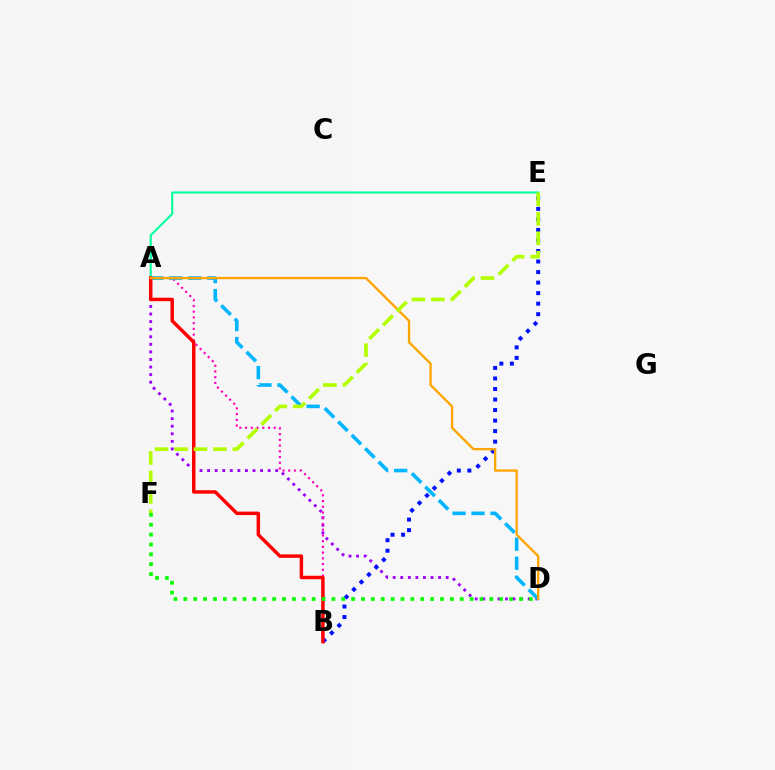{('A', 'D'): [{'color': '#9b00ff', 'line_style': 'dotted', 'thickness': 2.06}, {'color': '#00b5ff', 'line_style': 'dashed', 'thickness': 2.58}, {'color': '#ffa500', 'line_style': 'solid', 'thickness': 1.69}], ('A', 'E'): [{'color': '#00ff9d', 'line_style': 'solid', 'thickness': 1.52}], ('B', 'E'): [{'color': '#0010ff', 'line_style': 'dotted', 'thickness': 2.86}], ('A', 'B'): [{'color': '#ff00bd', 'line_style': 'dotted', 'thickness': 1.56}, {'color': '#ff0000', 'line_style': 'solid', 'thickness': 2.49}], ('E', 'F'): [{'color': '#b3ff00', 'line_style': 'dashed', 'thickness': 2.65}], ('D', 'F'): [{'color': '#08ff00', 'line_style': 'dotted', 'thickness': 2.68}]}